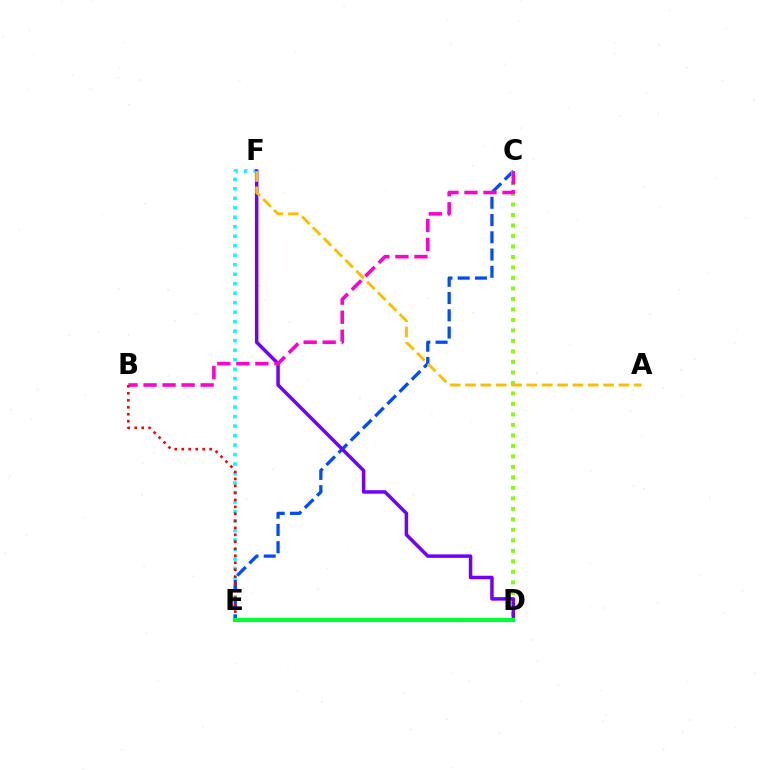{('E', 'F'): [{'color': '#00fff6', 'line_style': 'dotted', 'thickness': 2.58}], ('C', 'E'): [{'color': '#004bff', 'line_style': 'dashed', 'thickness': 2.34}], ('C', 'D'): [{'color': '#84ff00', 'line_style': 'dotted', 'thickness': 2.85}], ('D', 'F'): [{'color': '#7200ff', 'line_style': 'solid', 'thickness': 2.52}], ('A', 'F'): [{'color': '#ffbd00', 'line_style': 'dashed', 'thickness': 2.08}], ('B', 'C'): [{'color': '#ff00cf', 'line_style': 'dashed', 'thickness': 2.59}], ('B', 'E'): [{'color': '#ff0000', 'line_style': 'dotted', 'thickness': 1.9}], ('D', 'E'): [{'color': '#00ff39', 'line_style': 'solid', 'thickness': 2.99}]}